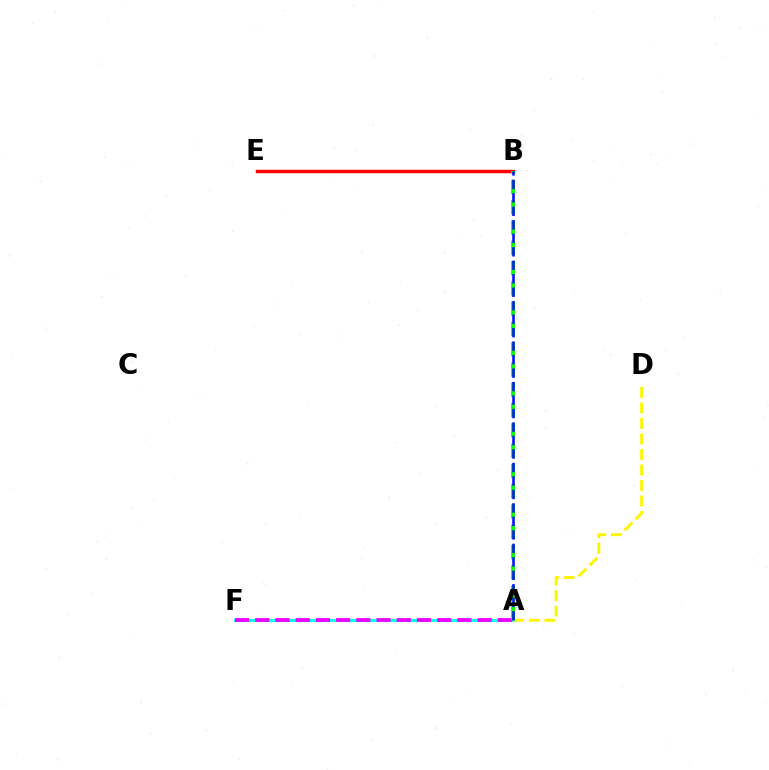{('B', 'E'): [{'color': '#ff0000', 'line_style': 'solid', 'thickness': 2.49}], ('A', 'F'): [{'color': '#00fff6', 'line_style': 'solid', 'thickness': 2.16}, {'color': '#ee00ff', 'line_style': 'dashed', 'thickness': 2.75}], ('A', 'D'): [{'color': '#fcf500', 'line_style': 'dashed', 'thickness': 2.11}], ('A', 'B'): [{'color': '#08ff00', 'line_style': 'dashed', 'thickness': 2.76}, {'color': '#0010ff', 'line_style': 'dashed', 'thickness': 1.83}]}